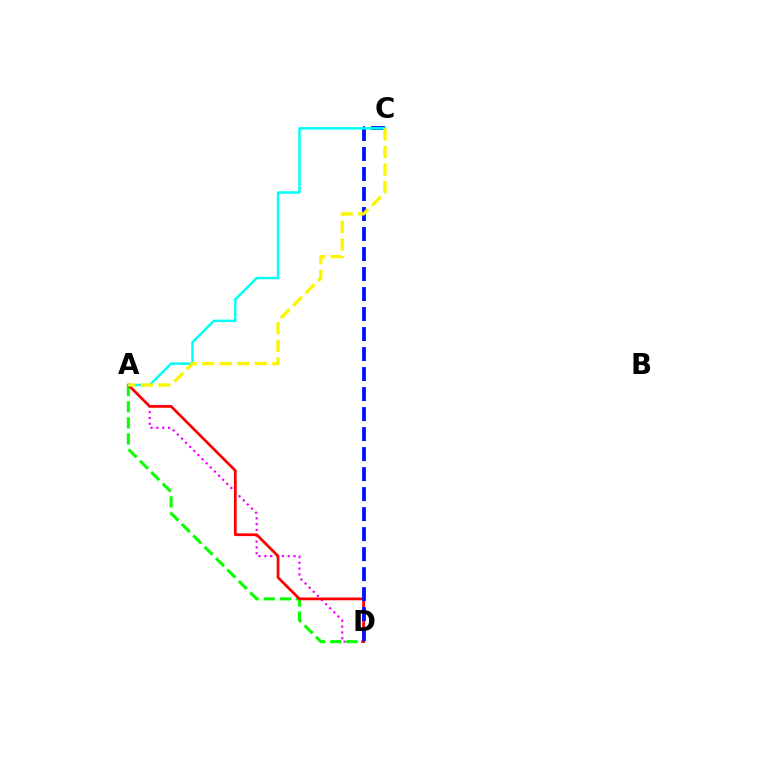{('A', 'D'): [{'color': '#ee00ff', 'line_style': 'dotted', 'thickness': 1.58}, {'color': '#08ff00', 'line_style': 'dashed', 'thickness': 2.19}, {'color': '#ff0000', 'line_style': 'solid', 'thickness': 1.97}], ('C', 'D'): [{'color': '#0010ff', 'line_style': 'dashed', 'thickness': 2.72}], ('A', 'C'): [{'color': '#00fff6', 'line_style': 'solid', 'thickness': 1.78}, {'color': '#fcf500', 'line_style': 'dashed', 'thickness': 2.38}]}